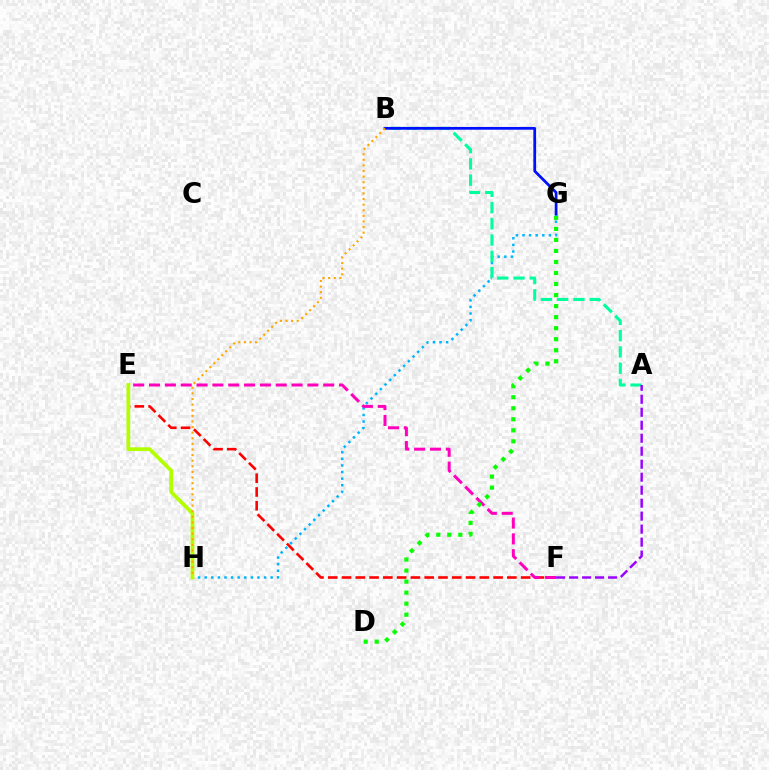{('G', 'H'): [{'color': '#00b5ff', 'line_style': 'dotted', 'thickness': 1.79}], ('E', 'F'): [{'color': '#ff0000', 'line_style': 'dashed', 'thickness': 1.87}, {'color': '#ff00bd', 'line_style': 'dashed', 'thickness': 2.15}], ('A', 'B'): [{'color': '#00ff9d', 'line_style': 'dashed', 'thickness': 2.21}], ('E', 'H'): [{'color': '#b3ff00', 'line_style': 'solid', 'thickness': 2.7}], ('D', 'G'): [{'color': '#08ff00', 'line_style': 'dotted', 'thickness': 3.0}], ('A', 'F'): [{'color': '#9b00ff', 'line_style': 'dashed', 'thickness': 1.76}], ('B', 'G'): [{'color': '#0010ff', 'line_style': 'solid', 'thickness': 1.98}], ('B', 'H'): [{'color': '#ffa500', 'line_style': 'dotted', 'thickness': 1.52}]}